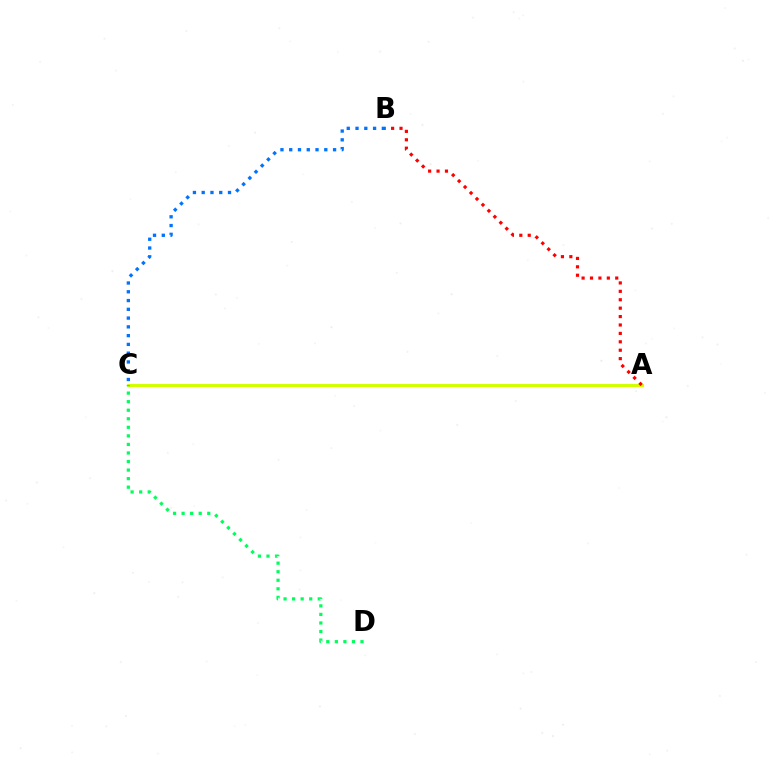{('A', 'C'): [{'color': '#b900ff', 'line_style': 'dotted', 'thickness': 2.03}, {'color': '#d1ff00', 'line_style': 'solid', 'thickness': 2.21}], ('B', 'C'): [{'color': '#0074ff', 'line_style': 'dotted', 'thickness': 2.38}], ('A', 'B'): [{'color': '#ff0000', 'line_style': 'dotted', 'thickness': 2.29}], ('C', 'D'): [{'color': '#00ff5c', 'line_style': 'dotted', 'thickness': 2.32}]}